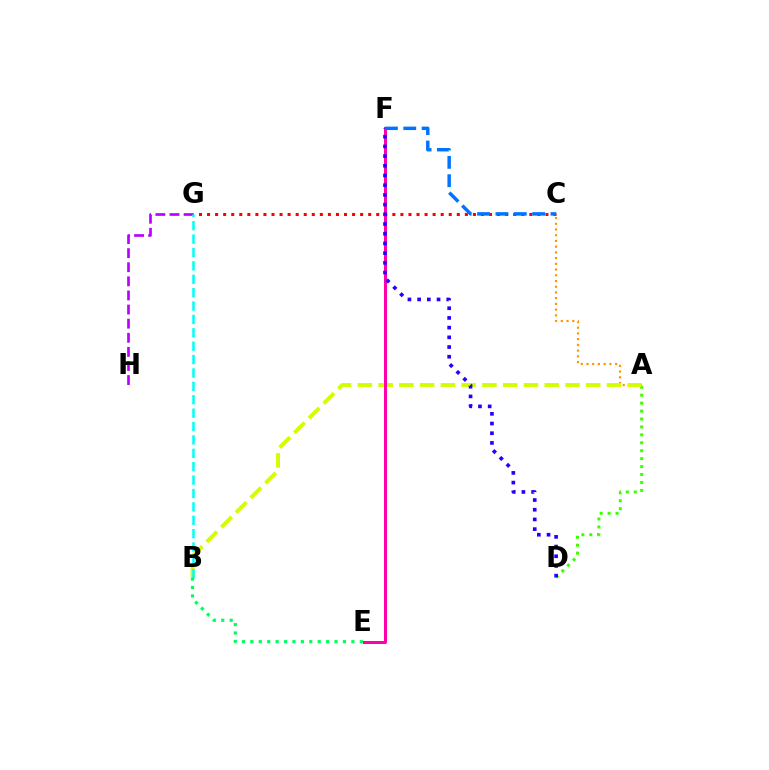{('A', 'D'): [{'color': '#3dff00', 'line_style': 'dotted', 'thickness': 2.16}], ('A', 'C'): [{'color': '#ff9400', 'line_style': 'dotted', 'thickness': 1.56}], ('C', 'G'): [{'color': '#ff0000', 'line_style': 'dotted', 'thickness': 2.19}], ('A', 'B'): [{'color': '#d1ff00', 'line_style': 'dashed', 'thickness': 2.82}], ('G', 'H'): [{'color': '#b900ff', 'line_style': 'dashed', 'thickness': 1.92}], ('E', 'F'): [{'color': '#ff00ac', 'line_style': 'solid', 'thickness': 2.15}], ('B', 'G'): [{'color': '#00fff6', 'line_style': 'dashed', 'thickness': 1.82}], ('D', 'F'): [{'color': '#2500ff', 'line_style': 'dotted', 'thickness': 2.64}], ('C', 'F'): [{'color': '#0074ff', 'line_style': 'dashed', 'thickness': 2.49}], ('B', 'E'): [{'color': '#00ff5c', 'line_style': 'dotted', 'thickness': 2.29}]}